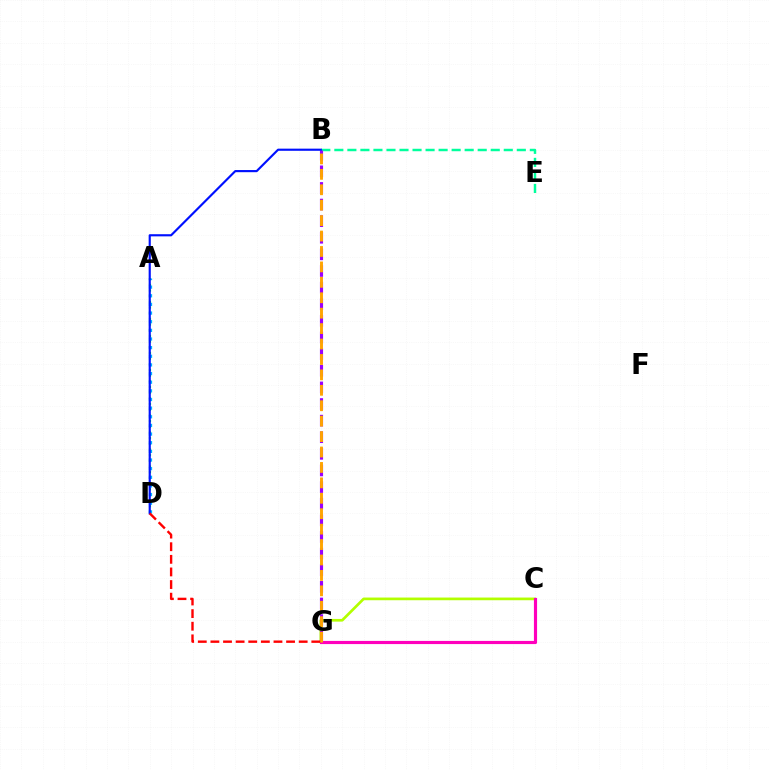{('A', 'D'): [{'color': '#08ff00', 'line_style': 'dotted', 'thickness': 1.54}, {'color': '#00b5ff', 'line_style': 'dotted', 'thickness': 2.35}], ('B', 'E'): [{'color': '#00ff9d', 'line_style': 'dashed', 'thickness': 1.77}], ('C', 'G'): [{'color': '#b3ff00', 'line_style': 'solid', 'thickness': 1.94}, {'color': '#ff00bd', 'line_style': 'solid', 'thickness': 2.27}], ('B', 'G'): [{'color': '#9b00ff', 'line_style': 'dashed', 'thickness': 2.26}, {'color': '#ffa500', 'line_style': 'dashed', 'thickness': 2.1}], ('B', 'D'): [{'color': '#0010ff', 'line_style': 'solid', 'thickness': 1.55}], ('D', 'G'): [{'color': '#ff0000', 'line_style': 'dashed', 'thickness': 1.71}]}